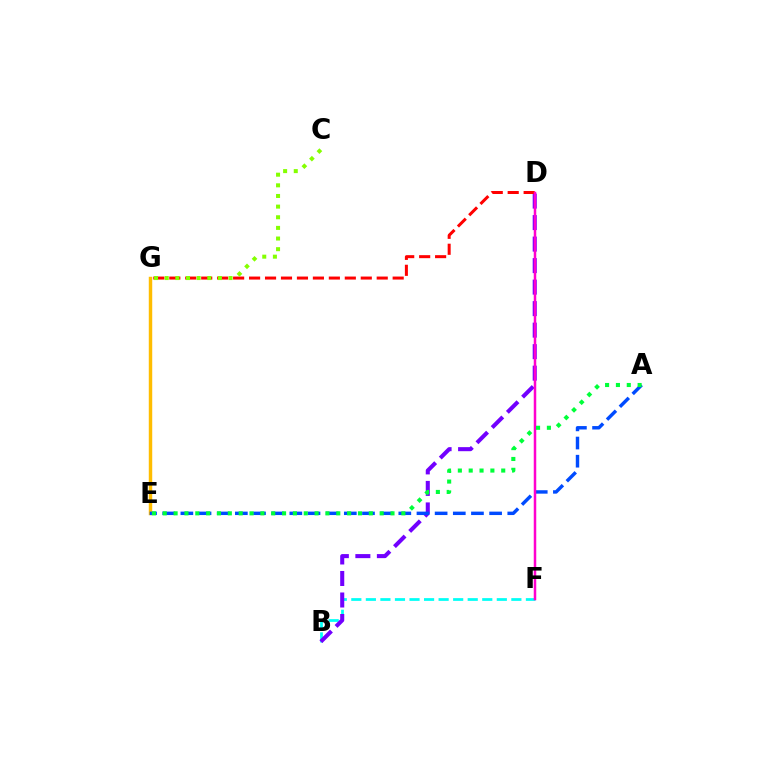{('B', 'F'): [{'color': '#00fff6', 'line_style': 'dashed', 'thickness': 1.98}], ('E', 'G'): [{'color': '#ffbd00', 'line_style': 'solid', 'thickness': 2.49}], ('B', 'D'): [{'color': '#7200ff', 'line_style': 'dashed', 'thickness': 2.92}], ('A', 'E'): [{'color': '#004bff', 'line_style': 'dashed', 'thickness': 2.47}, {'color': '#00ff39', 'line_style': 'dotted', 'thickness': 2.95}], ('D', 'G'): [{'color': '#ff0000', 'line_style': 'dashed', 'thickness': 2.17}], ('C', 'G'): [{'color': '#84ff00', 'line_style': 'dotted', 'thickness': 2.89}], ('D', 'F'): [{'color': '#ff00cf', 'line_style': 'solid', 'thickness': 1.8}]}